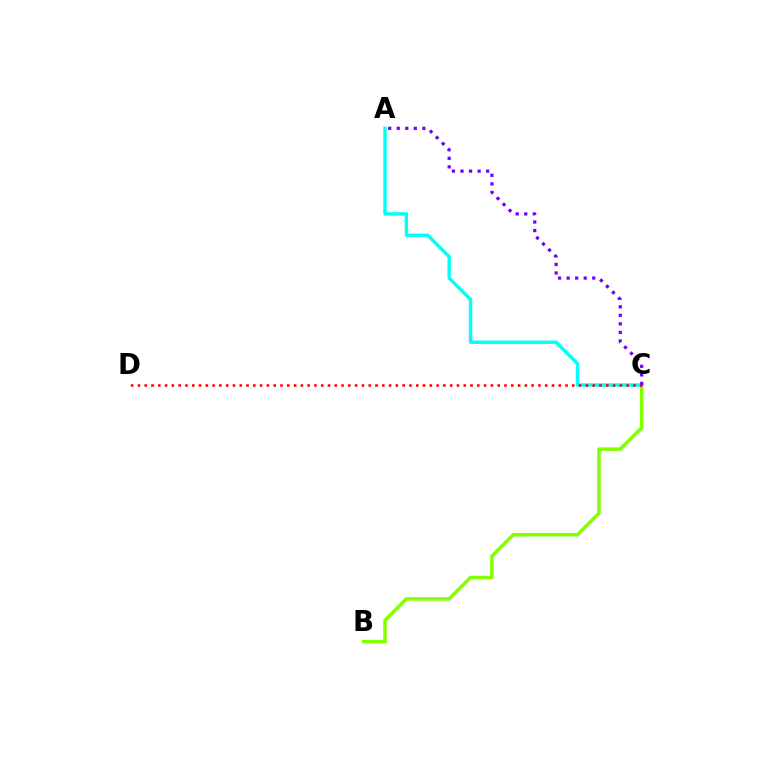{('A', 'C'): [{'color': '#00fff6', 'line_style': 'solid', 'thickness': 2.46}, {'color': '#7200ff', 'line_style': 'dotted', 'thickness': 2.32}], ('B', 'C'): [{'color': '#84ff00', 'line_style': 'solid', 'thickness': 2.55}], ('C', 'D'): [{'color': '#ff0000', 'line_style': 'dotted', 'thickness': 1.84}]}